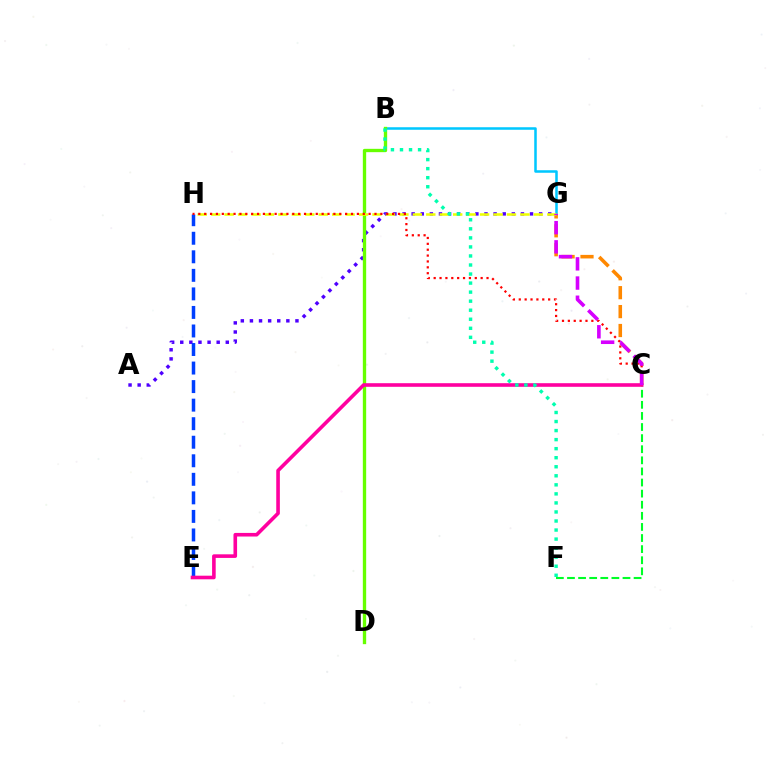{('B', 'G'): [{'color': '#00c7ff', 'line_style': 'solid', 'thickness': 1.83}], ('C', 'F'): [{'color': '#00ff27', 'line_style': 'dashed', 'thickness': 1.51}], ('A', 'G'): [{'color': '#4f00ff', 'line_style': 'dotted', 'thickness': 2.47}], ('C', 'G'): [{'color': '#ff8800', 'line_style': 'dashed', 'thickness': 2.57}, {'color': '#d600ff', 'line_style': 'dashed', 'thickness': 2.61}], ('B', 'D'): [{'color': '#66ff00', 'line_style': 'solid', 'thickness': 2.4}], ('E', 'H'): [{'color': '#003fff', 'line_style': 'dashed', 'thickness': 2.52}], ('G', 'H'): [{'color': '#eeff00', 'line_style': 'dashed', 'thickness': 1.83}], ('C', 'H'): [{'color': '#ff0000', 'line_style': 'dotted', 'thickness': 1.6}], ('C', 'E'): [{'color': '#ff00a0', 'line_style': 'solid', 'thickness': 2.6}], ('B', 'F'): [{'color': '#00ffaf', 'line_style': 'dotted', 'thickness': 2.46}]}